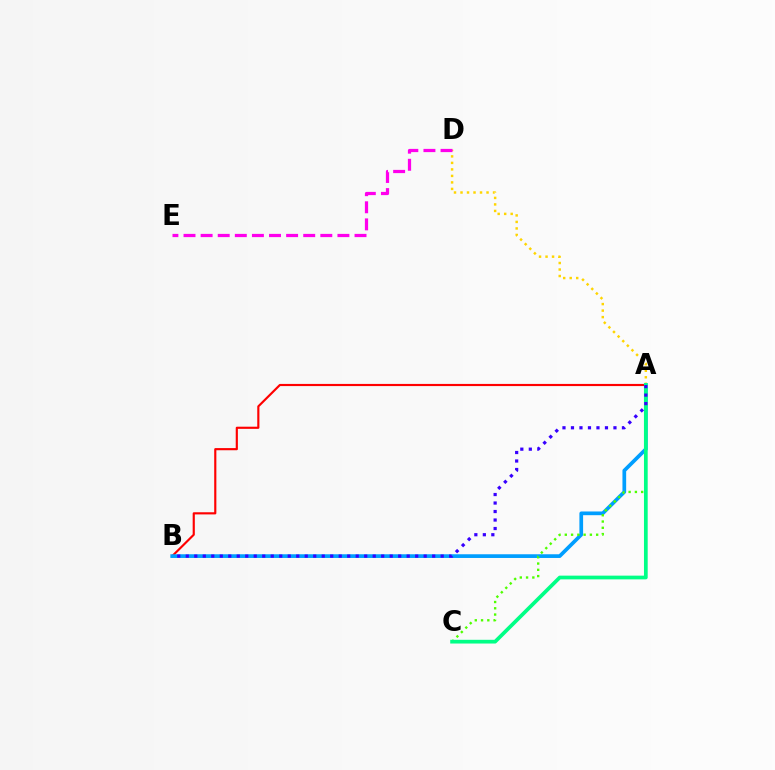{('A', 'B'): [{'color': '#ff0000', 'line_style': 'solid', 'thickness': 1.55}, {'color': '#009eff', 'line_style': 'solid', 'thickness': 2.67}, {'color': '#3700ff', 'line_style': 'dotted', 'thickness': 2.31}], ('A', 'D'): [{'color': '#ffd500', 'line_style': 'dotted', 'thickness': 1.77}], ('A', 'C'): [{'color': '#4fff00', 'line_style': 'dotted', 'thickness': 1.7}, {'color': '#00ff86', 'line_style': 'solid', 'thickness': 2.68}], ('D', 'E'): [{'color': '#ff00ed', 'line_style': 'dashed', 'thickness': 2.32}]}